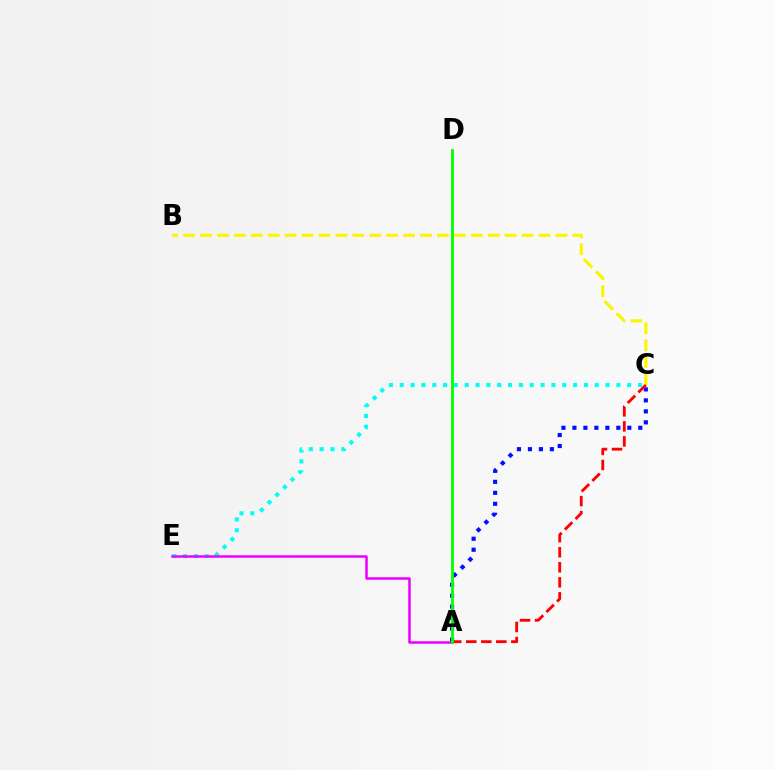{('C', 'E'): [{'color': '#00fff6', 'line_style': 'dotted', 'thickness': 2.94}], ('A', 'C'): [{'color': '#0010ff', 'line_style': 'dotted', 'thickness': 2.98}, {'color': '#ff0000', 'line_style': 'dashed', 'thickness': 2.04}], ('B', 'C'): [{'color': '#fcf500', 'line_style': 'dashed', 'thickness': 2.3}], ('A', 'E'): [{'color': '#ee00ff', 'line_style': 'solid', 'thickness': 1.81}], ('A', 'D'): [{'color': '#08ff00', 'line_style': 'solid', 'thickness': 2.06}]}